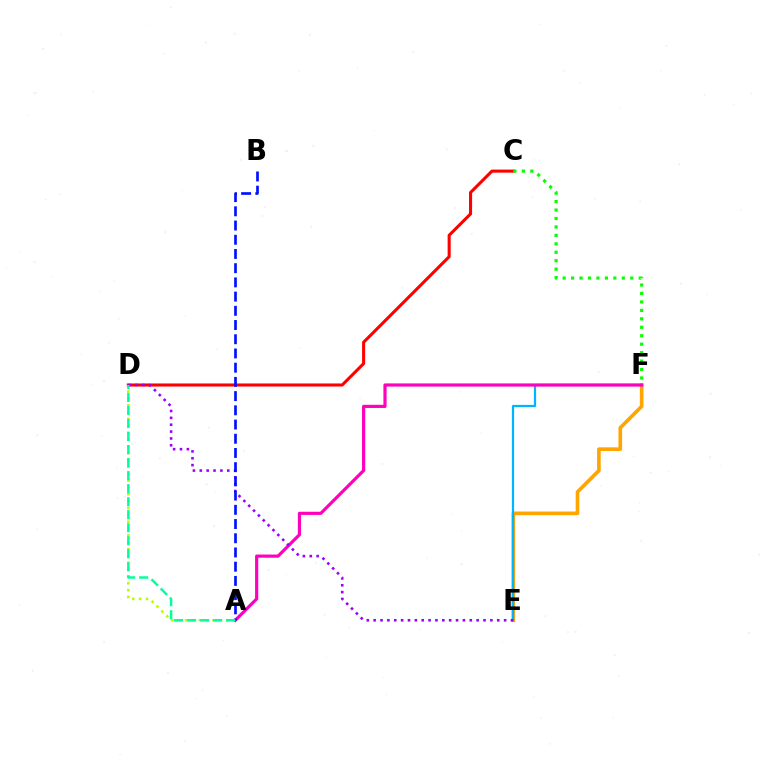{('E', 'F'): [{'color': '#ffa500', 'line_style': 'solid', 'thickness': 2.62}, {'color': '#00b5ff', 'line_style': 'solid', 'thickness': 1.6}], ('C', 'D'): [{'color': '#ff0000', 'line_style': 'solid', 'thickness': 2.21}], ('A', 'D'): [{'color': '#b3ff00', 'line_style': 'dotted', 'thickness': 1.86}, {'color': '#00ff9d', 'line_style': 'dashed', 'thickness': 1.77}], ('C', 'F'): [{'color': '#08ff00', 'line_style': 'dotted', 'thickness': 2.3}], ('A', 'F'): [{'color': '#ff00bd', 'line_style': 'solid', 'thickness': 2.29}], ('D', 'E'): [{'color': '#9b00ff', 'line_style': 'dotted', 'thickness': 1.87}], ('A', 'B'): [{'color': '#0010ff', 'line_style': 'dashed', 'thickness': 1.93}]}